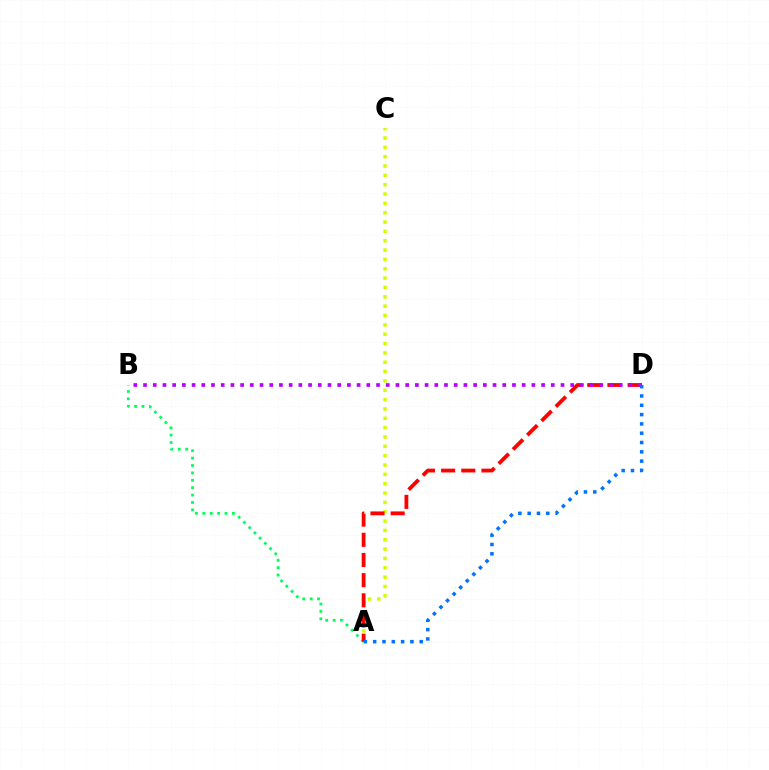{('A', 'C'): [{'color': '#d1ff00', 'line_style': 'dotted', 'thickness': 2.54}], ('A', 'B'): [{'color': '#00ff5c', 'line_style': 'dotted', 'thickness': 2.01}], ('A', 'D'): [{'color': '#ff0000', 'line_style': 'dashed', 'thickness': 2.74}, {'color': '#0074ff', 'line_style': 'dotted', 'thickness': 2.53}], ('B', 'D'): [{'color': '#b900ff', 'line_style': 'dotted', 'thickness': 2.64}]}